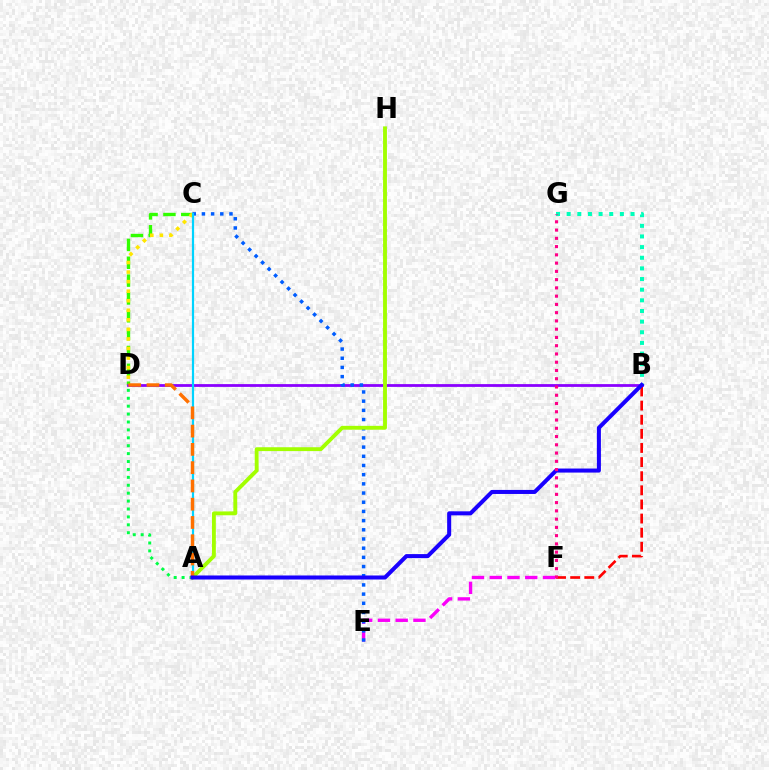{('B', 'F'): [{'color': '#ff0000', 'line_style': 'dashed', 'thickness': 1.92}], ('C', 'D'): [{'color': '#31ff00', 'line_style': 'dashed', 'thickness': 2.42}, {'color': '#ffe600', 'line_style': 'dotted', 'thickness': 2.59}], ('E', 'F'): [{'color': '#fa00f9', 'line_style': 'dashed', 'thickness': 2.41}], ('B', 'D'): [{'color': '#8a00ff', 'line_style': 'solid', 'thickness': 2.0}], ('C', 'E'): [{'color': '#005dff', 'line_style': 'dotted', 'thickness': 2.5}], ('A', 'H'): [{'color': '#a2ff00', 'line_style': 'solid', 'thickness': 2.78}], ('A', 'D'): [{'color': '#00ff45', 'line_style': 'dotted', 'thickness': 2.15}, {'color': '#ff7000', 'line_style': 'dashed', 'thickness': 2.48}], ('A', 'C'): [{'color': '#00d3ff', 'line_style': 'solid', 'thickness': 1.58}], ('B', 'G'): [{'color': '#00ffbb', 'line_style': 'dotted', 'thickness': 2.89}], ('A', 'B'): [{'color': '#1900ff', 'line_style': 'solid', 'thickness': 2.91}], ('F', 'G'): [{'color': '#ff0088', 'line_style': 'dotted', 'thickness': 2.24}]}